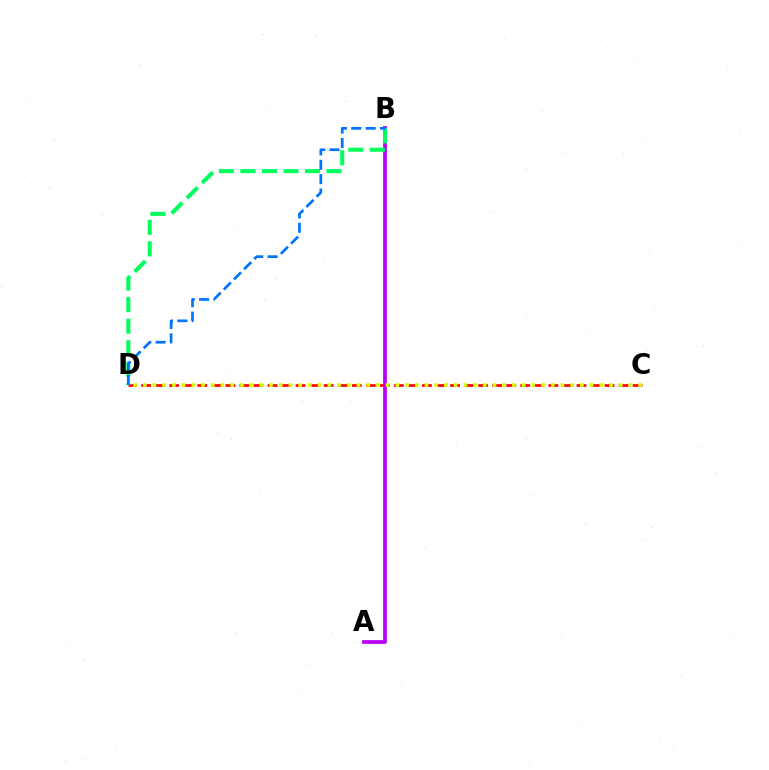{('C', 'D'): [{'color': '#ff0000', 'line_style': 'dashed', 'thickness': 1.91}, {'color': '#d1ff00', 'line_style': 'dotted', 'thickness': 2.64}], ('A', 'B'): [{'color': '#b900ff', 'line_style': 'solid', 'thickness': 2.71}], ('B', 'D'): [{'color': '#00ff5c', 'line_style': 'dashed', 'thickness': 2.93}, {'color': '#0074ff', 'line_style': 'dashed', 'thickness': 1.95}]}